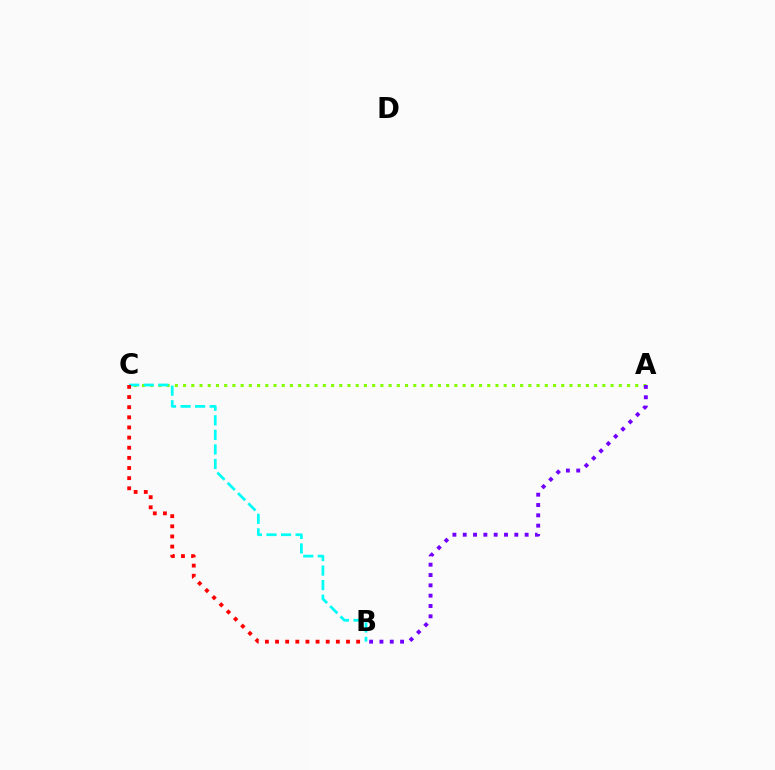{('A', 'C'): [{'color': '#84ff00', 'line_style': 'dotted', 'thickness': 2.23}], ('A', 'B'): [{'color': '#7200ff', 'line_style': 'dotted', 'thickness': 2.8}], ('B', 'C'): [{'color': '#00fff6', 'line_style': 'dashed', 'thickness': 1.98}, {'color': '#ff0000', 'line_style': 'dotted', 'thickness': 2.75}]}